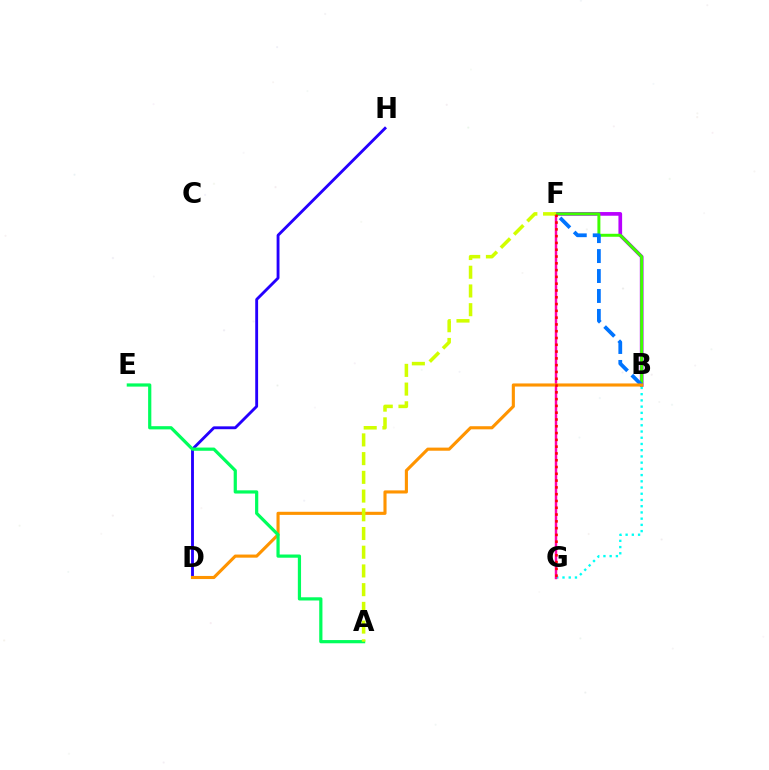{('B', 'G'): [{'color': '#00fff6', 'line_style': 'dotted', 'thickness': 1.69}], ('F', 'G'): [{'color': '#ff00ac', 'line_style': 'solid', 'thickness': 1.75}, {'color': '#ff0000', 'line_style': 'dotted', 'thickness': 1.84}], ('D', 'H'): [{'color': '#2500ff', 'line_style': 'solid', 'thickness': 2.06}], ('B', 'F'): [{'color': '#b900ff', 'line_style': 'solid', 'thickness': 2.65}, {'color': '#3dff00', 'line_style': 'solid', 'thickness': 2.14}, {'color': '#0074ff', 'line_style': 'dashed', 'thickness': 2.71}], ('B', 'D'): [{'color': '#ff9400', 'line_style': 'solid', 'thickness': 2.24}], ('A', 'E'): [{'color': '#00ff5c', 'line_style': 'solid', 'thickness': 2.31}], ('A', 'F'): [{'color': '#d1ff00', 'line_style': 'dashed', 'thickness': 2.54}]}